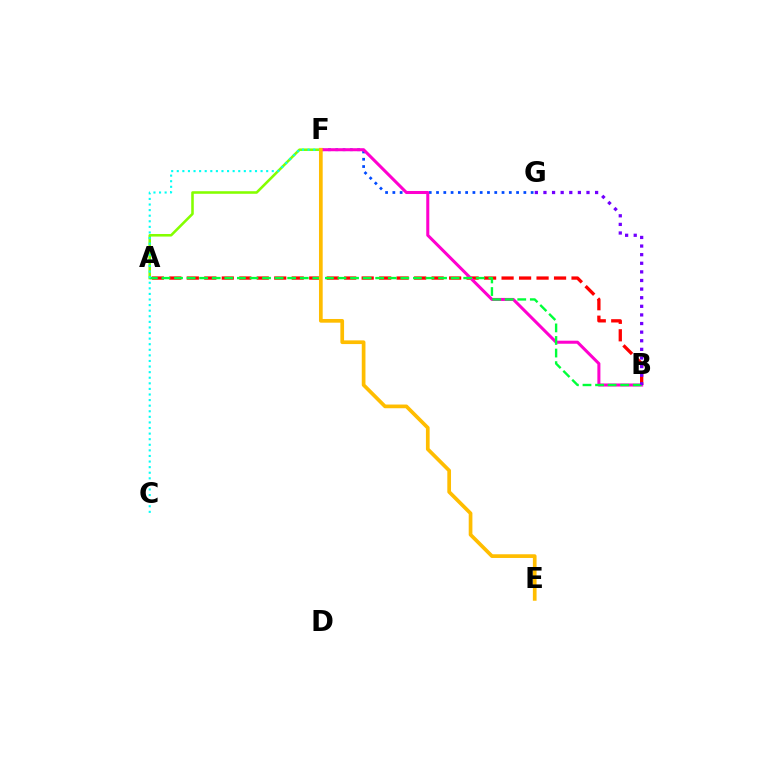{('F', 'G'): [{'color': '#004bff', 'line_style': 'dotted', 'thickness': 1.98}], ('A', 'B'): [{'color': '#ff0000', 'line_style': 'dashed', 'thickness': 2.38}, {'color': '#00ff39', 'line_style': 'dashed', 'thickness': 1.71}], ('A', 'F'): [{'color': '#84ff00', 'line_style': 'solid', 'thickness': 1.85}], ('B', 'F'): [{'color': '#ff00cf', 'line_style': 'solid', 'thickness': 2.19}], ('C', 'F'): [{'color': '#00fff6', 'line_style': 'dotted', 'thickness': 1.52}], ('E', 'F'): [{'color': '#ffbd00', 'line_style': 'solid', 'thickness': 2.66}], ('B', 'G'): [{'color': '#7200ff', 'line_style': 'dotted', 'thickness': 2.34}]}